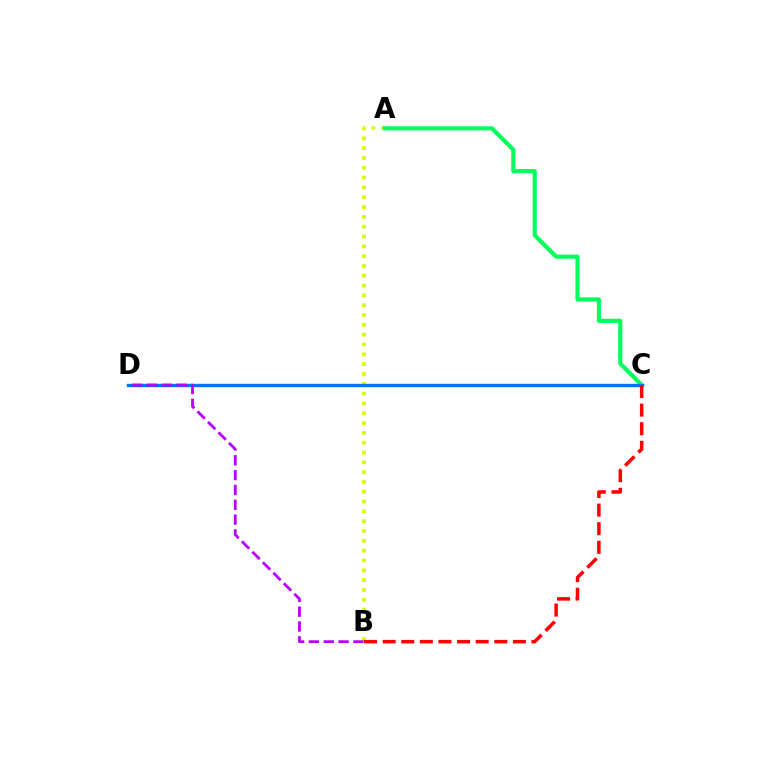{('A', 'B'): [{'color': '#d1ff00', 'line_style': 'dotted', 'thickness': 2.67}], ('A', 'C'): [{'color': '#00ff5c', 'line_style': 'solid', 'thickness': 2.98}], ('C', 'D'): [{'color': '#0074ff', 'line_style': 'solid', 'thickness': 2.43}], ('B', 'D'): [{'color': '#b900ff', 'line_style': 'dashed', 'thickness': 2.01}], ('B', 'C'): [{'color': '#ff0000', 'line_style': 'dashed', 'thickness': 2.53}]}